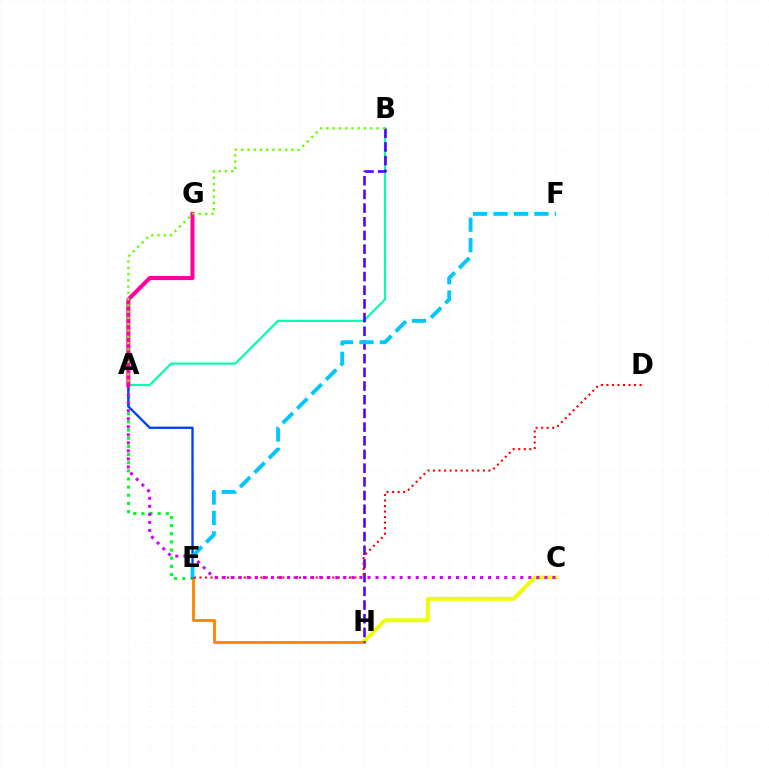{('A', 'E'): [{'color': '#00ff27', 'line_style': 'dotted', 'thickness': 2.21}, {'color': '#003fff', 'line_style': 'solid', 'thickness': 1.67}], ('A', 'B'): [{'color': '#00ffaf', 'line_style': 'solid', 'thickness': 1.55}, {'color': '#66ff00', 'line_style': 'dotted', 'thickness': 1.7}], ('C', 'H'): [{'color': '#eeff00', 'line_style': 'solid', 'thickness': 2.78}], ('E', 'H'): [{'color': '#ff8800', 'line_style': 'solid', 'thickness': 2.1}], ('B', 'H'): [{'color': '#4f00ff', 'line_style': 'dashed', 'thickness': 1.86}], ('D', 'E'): [{'color': '#ff0000', 'line_style': 'dotted', 'thickness': 1.5}], ('A', 'C'): [{'color': '#d600ff', 'line_style': 'dotted', 'thickness': 2.18}], ('A', 'G'): [{'color': '#ff00a0', 'line_style': 'solid', 'thickness': 2.92}], ('E', 'F'): [{'color': '#00c7ff', 'line_style': 'dashed', 'thickness': 2.78}]}